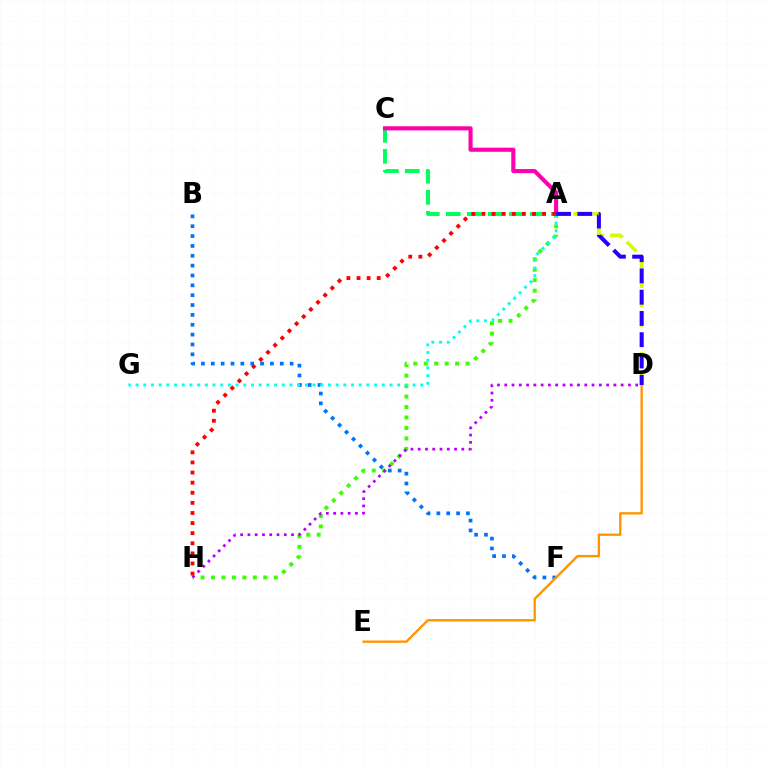{('A', 'C'): [{'color': '#00ff5c', 'line_style': 'dashed', 'thickness': 2.85}, {'color': '#ff00ac', 'line_style': 'solid', 'thickness': 2.96}], ('B', 'F'): [{'color': '#0074ff', 'line_style': 'dotted', 'thickness': 2.68}], ('A', 'H'): [{'color': '#3dff00', 'line_style': 'dotted', 'thickness': 2.84}, {'color': '#ff0000', 'line_style': 'dotted', 'thickness': 2.75}], ('D', 'E'): [{'color': '#ff9400', 'line_style': 'solid', 'thickness': 1.69}], ('A', 'D'): [{'color': '#d1ff00', 'line_style': 'dashed', 'thickness': 2.64}, {'color': '#2500ff', 'line_style': 'dashed', 'thickness': 2.89}], ('A', 'G'): [{'color': '#00fff6', 'line_style': 'dotted', 'thickness': 2.09}], ('D', 'H'): [{'color': '#b900ff', 'line_style': 'dotted', 'thickness': 1.98}]}